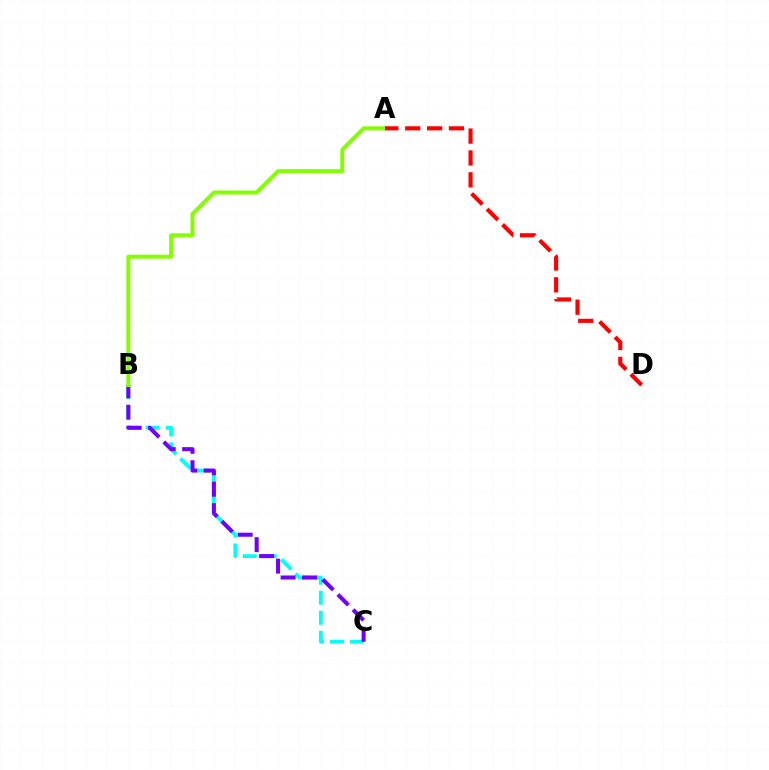{('B', 'C'): [{'color': '#00fff6', 'line_style': 'dashed', 'thickness': 2.72}, {'color': '#7200ff', 'line_style': 'dashed', 'thickness': 2.91}], ('A', 'B'): [{'color': '#84ff00', 'line_style': 'solid', 'thickness': 2.88}], ('A', 'D'): [{'color': '#ff0000', 'line_style': 'dashed', 'thickness': 2.97}]}